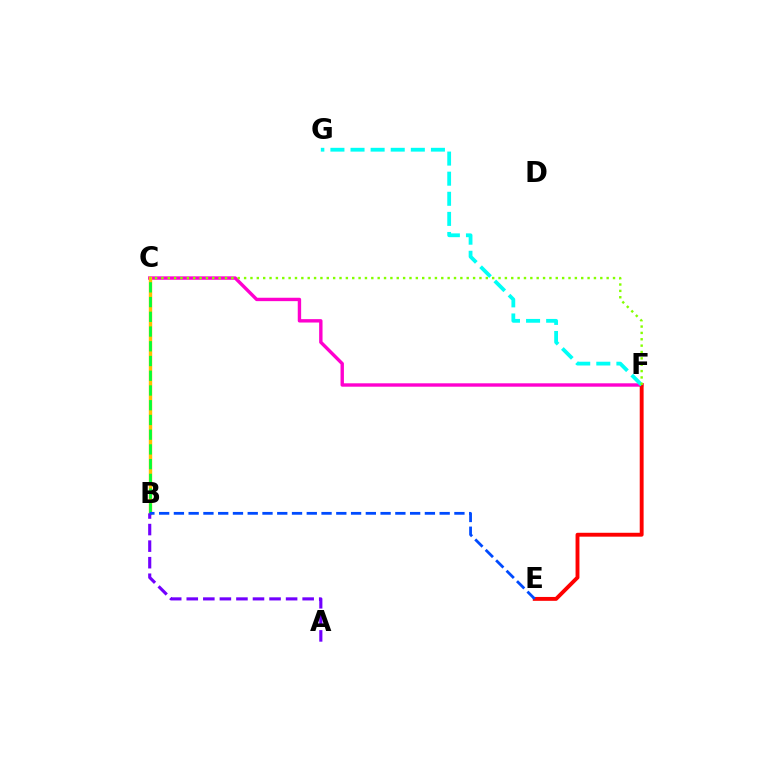{('C', 'F'): [{'color': '#ff00cf', 'line_style': 'solid', 'thickness': 2.44}, {'color': '#84ff00', 'line_style': 'dotted', 'thickness': 1.73}], ('B', 'C'): [{'color': '#ffbd00', 'line_style': 'solid', 'thickness': 2.45}, {'color': '#00ff39', 'line_style': 'dashed', 'thickness': 2.0}], ('E', 'F'): [{'color': '#ff0000', 'line_style': 'solid', 'thickness': 2.79}], ('A', 'B'): [{'color': '#7200ff', 'line_style': 'dashed', 'thickness': 2.25}], ('B', 'E'): [{'color': '#004bff', 'line_style': 'dashed', 'thickness': 2.01}], ('F', 'G'): [{'color': '#00fff6', 'line_style': 'dashed', 'thickness': 2.73}]}